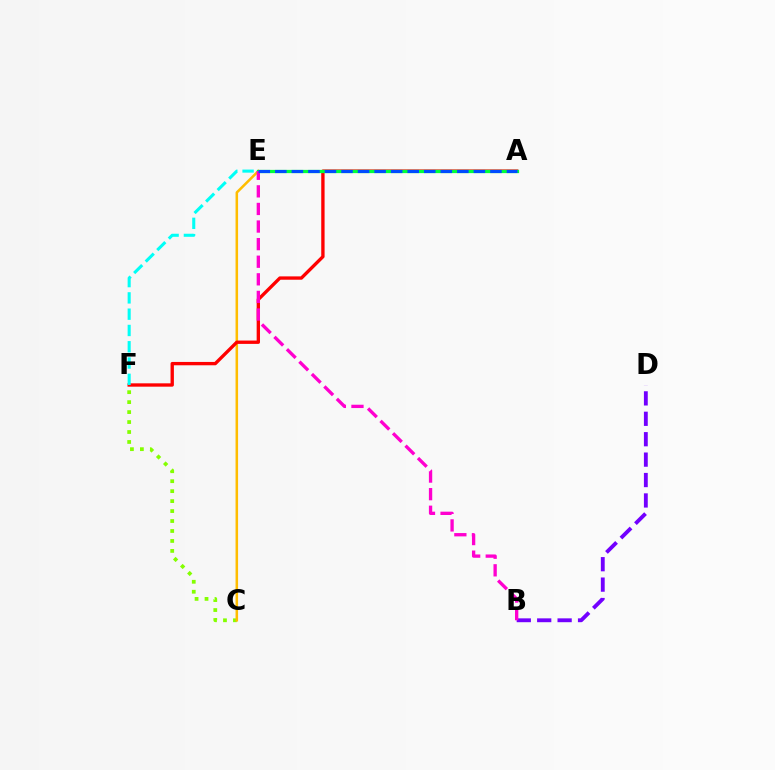{('C', 'F'): [{'color': '#84ff00', 'line_style': 'dotted', 'thickness': 2.71}], ('B', 'D'): [{'color': '#7200ff', 'line_style': 'dashed', 'thickness': 2.77}], ('C', 'E'): [{'color': '#ffbd00', 'line_style': 'solid', 'thickness': 1.83}], ('A', 'F'): [{'color': '#ff0000', 'line_style': 'solid', 'thickness': 2.41}], ('E', 'F'): [{'color': '#00fff6', 'line_style': 'dashed', 'thickness': 2.21}], ('A', 'E'): [{'color': '#00ff39', 'line_style': 'solid', 'thickness': 2.33}, {'color': '#004bff', 'line_style': 'dashed', 'thickness': 2.25}], ('B', 'E'): [{'color': '#ff00cf', 'line_style': 'dashed', 'thickness': 2.39}]}